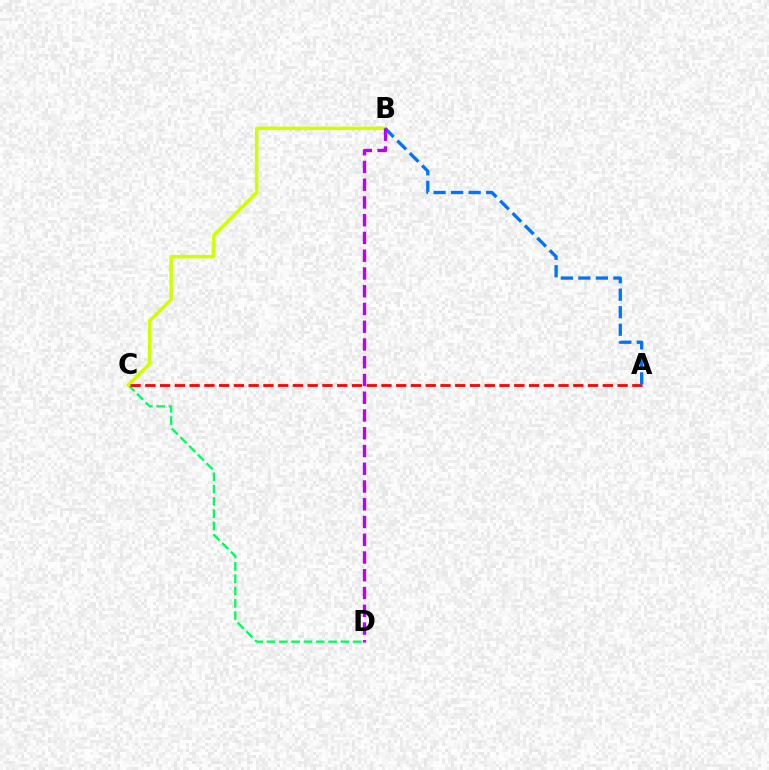{('C', 'D'): [{'color': '#00ff5c', 'line_style': 'dashed', 'thickness': 1.67}], ('B', 'C'): [{'color': '#d1ff00', 'line_style': 'solid', 'thickness': 2.51}], ('A', 'C'): [{'color': '#ff0000', 'line_style': 'dashed', 'thickness': 2.0}], ('A', 'B'): [{'color': '#0074ff', 'line_style': 'dashed', 'thickness': 2.38}], ('B', 'D'): [{'color': '#b900ff', 'line_style': 'dashed', 'thickness': 2.41}]}